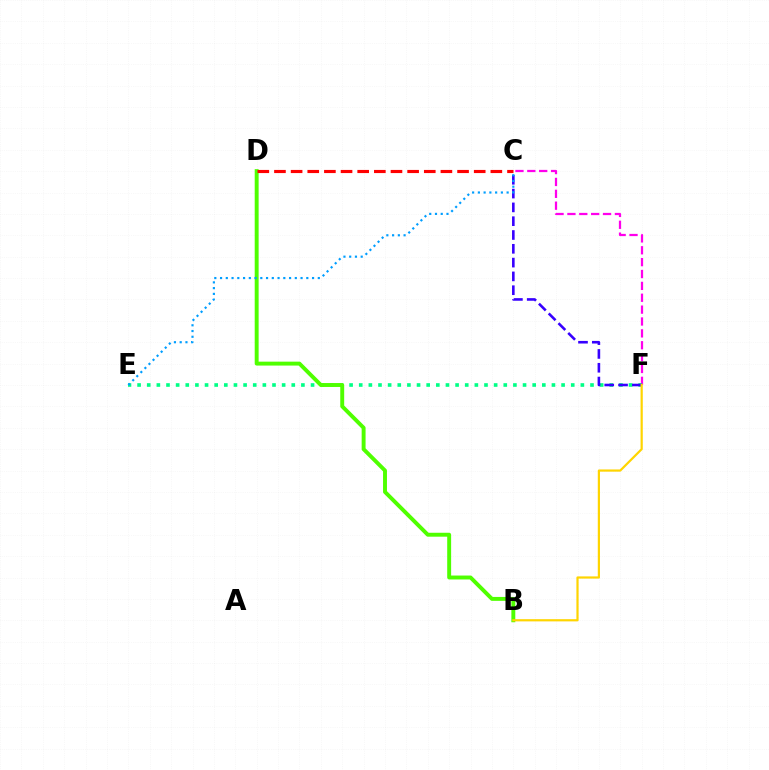{('C', 'F'): [{'color': '#ff00ed', 'line_style': 'dashed', 'thickness': 1.61}, {'color': '#3700ff', 'line_style': 'dashed', 'thickness': 1.88}], ('E', 'F'): [{'color': '#00ff86', 'line_style': 'dotted', 'thickness': 2.62}], ('B', 'D'): [{'color': '#4fff00', 'line_style': 'solid', 'thickness': 2.82}], ('C', 'E'): [{'color': '#009eff', 'line_style': 'dotted', 'thickness': 1.56}], ('B', 'F'): [{'color': '#ffd500', 'line_style': 'solid', 'thickness': 1.59}], ('C', 'D'): [{'color': '#ff0000', 'line_style': 'dashed', 'thickness': 2.26}]}